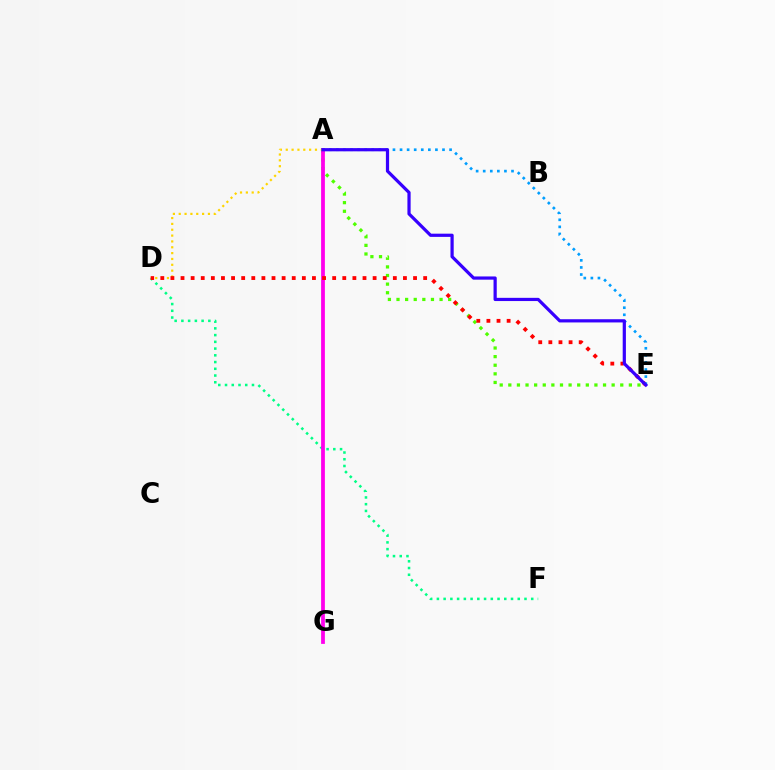{('D', 'F'): [{'color': '#00ff86', 'line_style': 'dotted', 'thickness': 1.83}], ('A', 'E'): [{'color': '#4fff00', 'line_style': 'dotted', 'thickness': 2.34}, {'color': '#009eff', 'line_style': 'dotted', 'thickness': 1.92}, {'color': '#3700ff', 'line_style': 'solid', 'thickness': 2.31}], ('A', 'G'): [{'color': '#ff00ed', 'line_style': 'solid', 'thickness': 2.72}], ('A', 'D'): [{'color': '#ffd500', 'line_style': 'dotted', 'thickness': 1.59}], ('D', 'E'): [{'color': '#ff0000', 'line_style': 'dotted', 'thickness': 2.75}]}